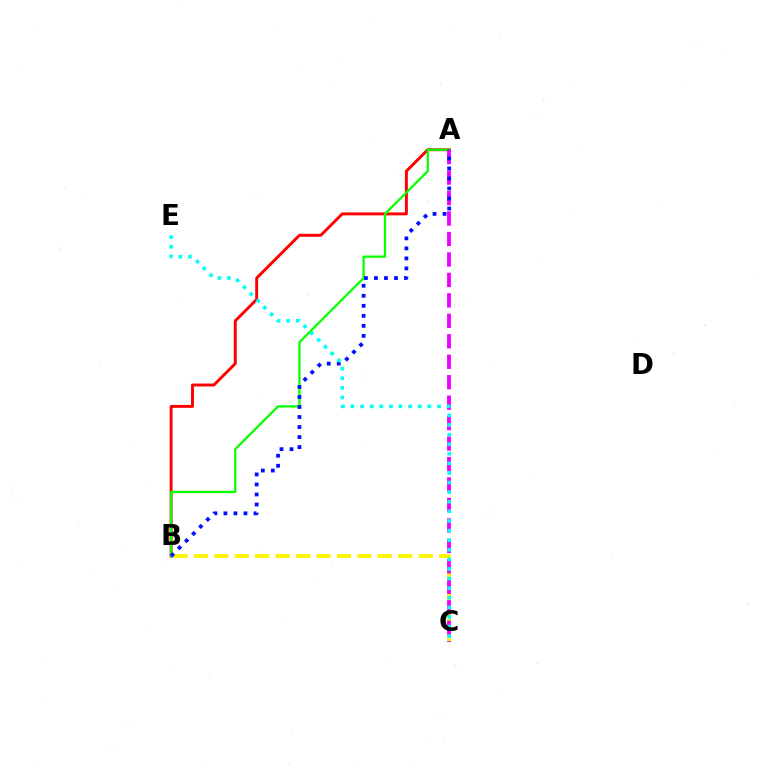{('B', 'C'): [{'color': '#fcf500', 'line_style': 'dashed', 'thickness': 2.78}], ('A', 'B'): [{'color': '#ff0000', 'line_style': 'solid', 'thickness': 2.1}, {'color': '#08ff00', 'line_style': 'solid', 'thickness': 1.63}, {'color': '#0010ff', 'line_style': 'dotted', 'thickness': 2.72}], ('A', 'C'): [{'color': '#ee00ff', 'line_style': 'dashed', 'thickness': 2.78}], ('C', 'E'): [{'color': '#00fff6', 'line_style': 'dotted', 'thickness': 2.61}]}